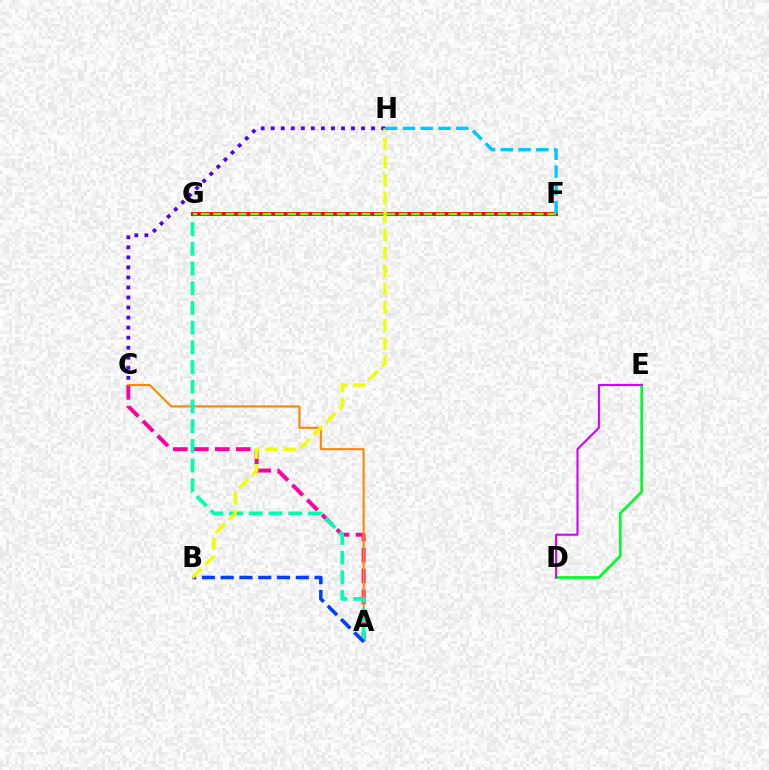{('A', 'C'): [{'color': '#ff00a0', 'line_style': 'dashed', 'thickness': 2.85}, {'color': '#ff8800', 'line_style': 'solid', 'thickness': 1.52}], ('C', 'H'): [{'color': '#4f00ff', 'line_style': 'dotted', 'thickness': 2.73}], ('A', 'G'): [{'color': '#00ffaf', 'line_style': 'dashed', 'thickness': 2.68}], ('A', 'B'): [{'color': '#003fff', 'line_style': 'dashed', 'thickness': 2.55}], ('F', 'G'): [{'color': '#ff0000', 'line_style': 'solid', 'thickness': 2.77}, {'color': '#66ff00', 'line_style': 'dashed', 'thickness': 1.68}], ('B', 'H'): [{'color': '#eeff00', 'line_style': 'dashed', 'thickness': 2.47}], ('D', 'E'): [{'color': '#00ff27', 'line_style': 'solid', 'thickness': 1.96}, {'color': '#d600ff', 'line_style': 'solid', 'thickness': 1.52}], ('F', 'H'): [{'color': '#00c7ff', 'line_style': 'dashed', 'thickness': 2.42}]}